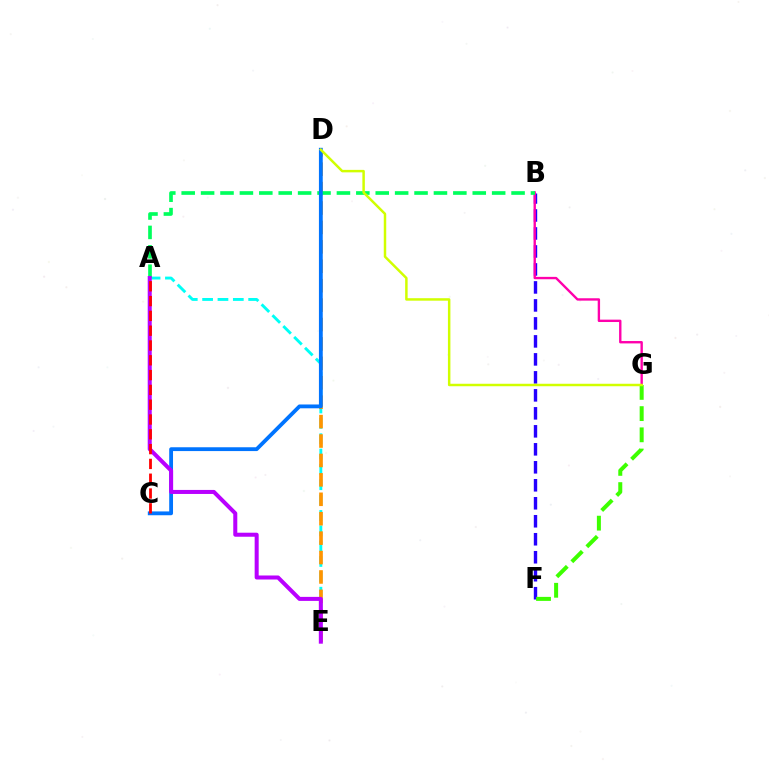{('B', 'F'): [{'color': '#2500ff', 'line_style': 'dashed', 'thickness': 2.44}], ('A', 'E'): [{'color': '#00fff6', 'line_style': 'dashed', 'thickness': 2.09}, {'color': '#b900ff', 'line_style': 'solid', 'thickness': 2.9}], ('D', 'E'): [{'color': '#ff9400', 'line_style': 'dashed', 'thickness': 2.64}], ('B', 'G'): [{'color': '#ff00ac', 'line_style': 'solid', 'thickness': 1.71}], ('A', 'B'): [{'color': '#00ff5c', 'line_style': 'dashed', 'thickness': 2.64}], ('C', 'D'): [{'color': '#0074ff', 'line_style': 'solid', 'thickness': 2.75}], ('F', 'G'): [{'color': '#3dff00', 'line_style': 'dashed', 'thickness': 2.88}], ('A', 'C'): [{'color': '#ff0000', 'line_style': 'dashed', 'thickness': 2.01}], ('D', 'G'): [{'color': '#d1ff00', 'line_style': 'solid', 'thickness': 1.79}]}